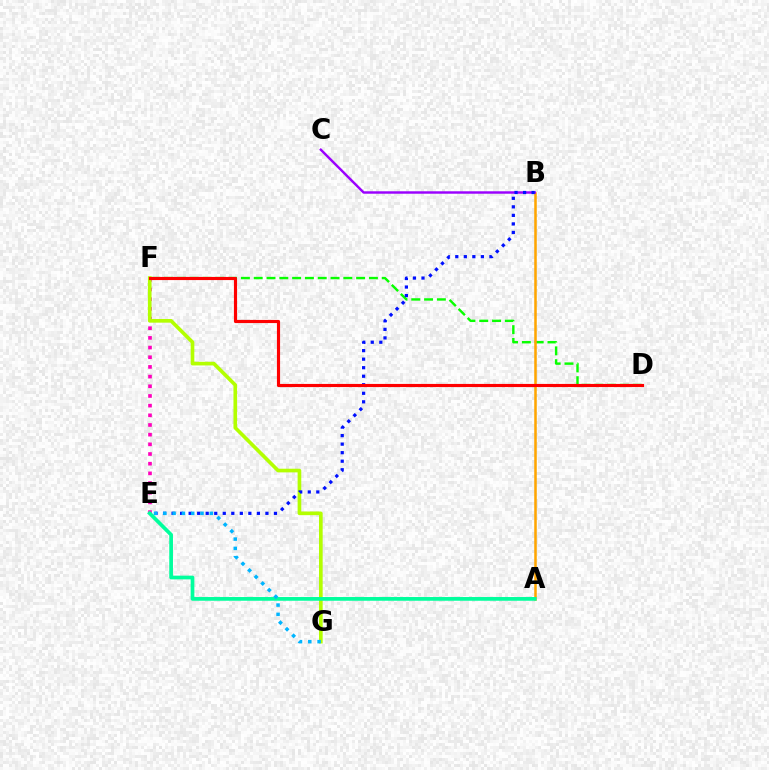{('D', 'F'): [{'color': '#08ff00', 'line_style': 'dashed', 'thickness': 1.74}, {'color': '#ff0000', 'line_style': 'solid', 'thickness': 2.26}], ('E', 'F'): [{'color': '#ff00bd', 'line_style': 'dotted', 'thickness': 2.63}], ('A', 'B'): [{'color': '#ffa500', 'line_style': 'solid', 'thickness': 1.82}], ('B', 'C'): [{'color': '#9b00ff', 'line_style': 'solid', 'thickness': 1.76}], ('F', 'G'): [{'color': '#b3ff00', 'line_style': 'solid', 'thickness': 2.63}], ('B', 'E'): [{'color': '#0010ff', 'line_style': 'dotted', 'thickness': 2.32}], ('A', 'E'): [{'color': '#00ff9d', 'line_style': 'solid', 'thickness': 2.68}], ('E', 'G'): [{'color': '#00b5ff', 'line_style': 'dotted', 'thickness': 2.53}]}